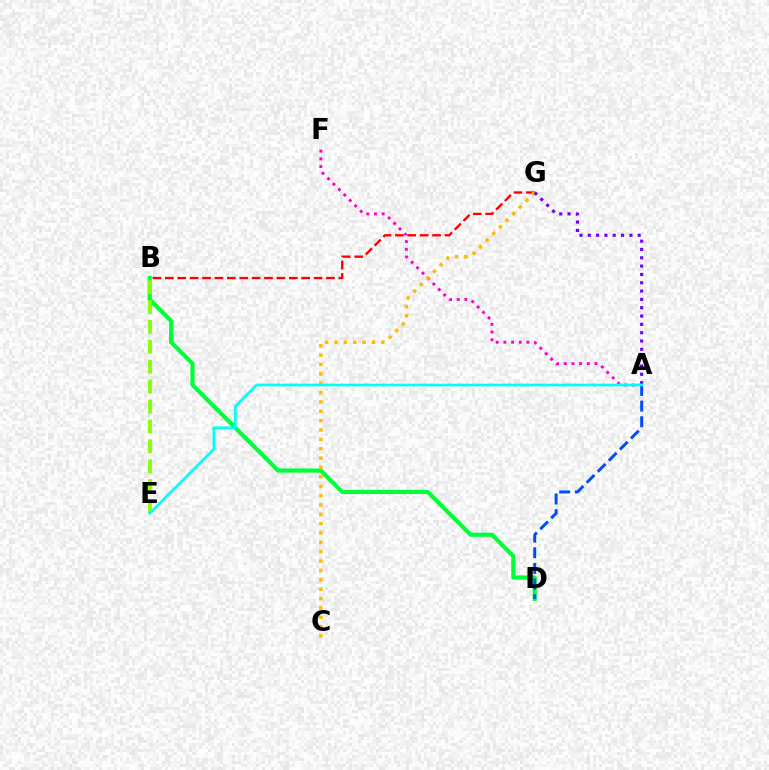{('B', 'D'): [{'color': '#00ff39', 'line_style': 'solid', 'thickness': 2.99}], ('A', 'F'): [{'color': '#ff00cf', 'line_style': 'dotted', 'thickness': 2.09}], ('B', 'G'): [{'color': '#ff0000', 'line_style': 'dashed', 'thickness': 1.68}], ('C', 'G'): [{'color': '#ffbd00', 'line_style': 'dotted', 'thickness': 2.54}], ('A', 'G'): [{'color': '#7200ff', 'line_style': 'dotted', 'thickness': 2.26}], ('A', 'D'): [{'color': '#004bff', 'line_style': 'dashed', 'thickness': 2.13}], ('B', 'E'): [{'color': '#84ff00', 'line_style': 'dashed', 'thickness': 2.7}], ('A', 'E'): [{'color': '#00fff6', 'line_style': 'solid', 'thickness': 1.93}]}